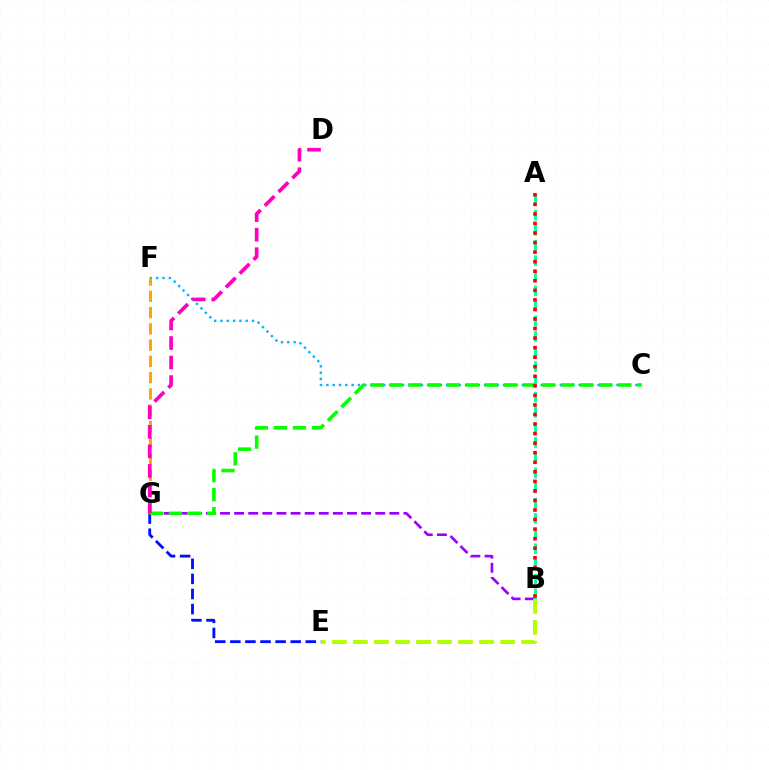{('B', 'G'): [{'color': '#9b00ff', 'line_style': 'dashed', 'thickness': 1.92}], ('E', 'G'): [{'color': '#0010ff', 'line_style': 'dashed', 'thickness': 2.05}], ('C', 'F'): [{'color': '#00b5ff', 'line_style': 'dotted', 'thickness': 1.71}], ('A', 'B'): [{'color': '#00ff9d', 'line_style': 'dashed', 'thickness': 2.06}, {'color': '#ff0000', 'line_style': 'dotted', 'thickness': 2.6}], ('C', 'G'): [{'color': '#08ff00', 'line_style': 'dashed', 'thickness': 2.59}], ('F', 'G'): [{'color': '#ffa500', 'line_style': 'dashed', 'thickness': 2.21}], ('D', 'G'): [{'color': '#ff00bd', 'line_style': 'dashed', 'thickness': 2.65}], ('B', 'E'): [{'color': '#b3ff00', 'line_style': 'dashed', 'thickness': 2.86}]}